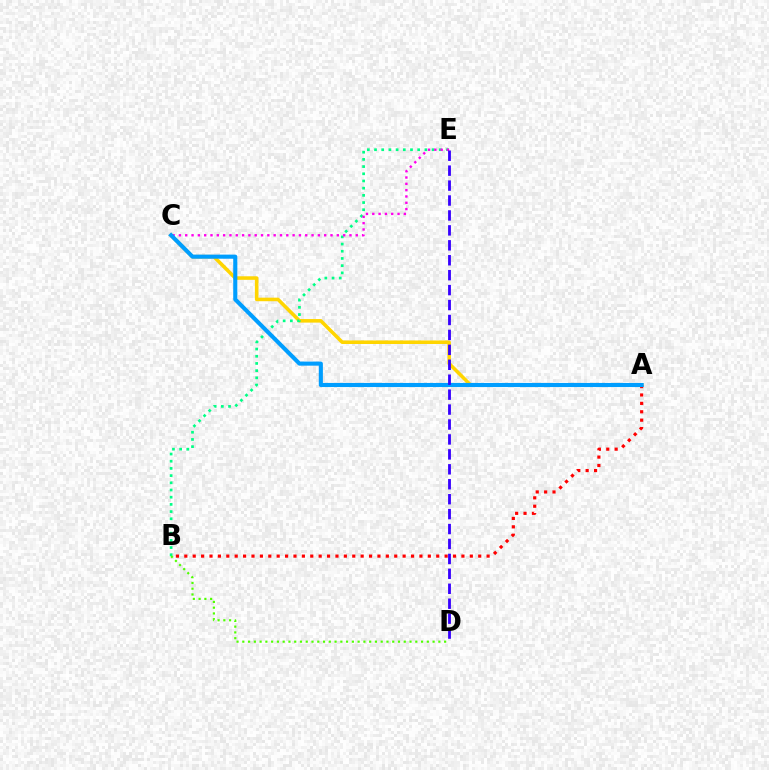{('A', 'C'): [{'color': '#ffd500', 'line_style': 'solid', 'thickness': 2.56}, {'color': '#009eff', 'line_style': 'solid', 'thickness': 2.96}], ('B', 'E'): [{'color': '#00ff86', 'line_style': 'dotted', 'thickness': 1.95}], ('B', 'D'): [{'color': '#4fff00', 'line_style': 'dotted', 'thickness': 1.57}], ('A', 'B'): [{'color': '#ff0000', 'line_style': 'dotted', 'thickness': 2.28}], ('C', 'E'): [{'color': '#ff00ed', 'line_style': 'dotted', 'thickness': 1.72}], ('D', 'E'): [{'color': '#3700ff', 'line_style': 'dashed', 'thickness': 2.03}]}